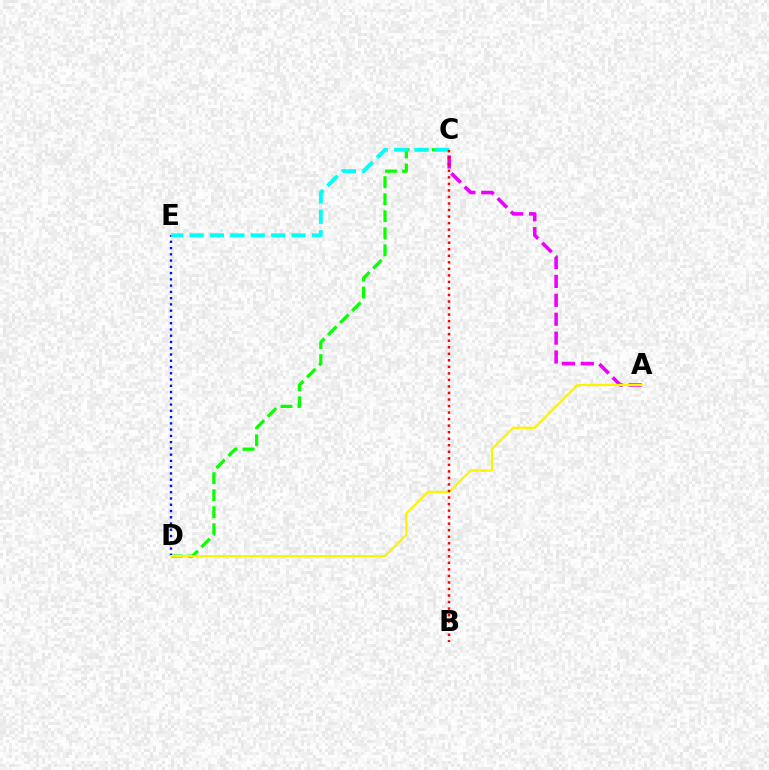{('C', 'D'): [{'color': '#08ff00', 'line_style': 'dashed', 'thickness': 2.31}], ('A', 'C'): [{'color': '#ee00ff', 'line_style': 'dashed', 'thickness': 2.57}], ('D', 'E'): [{'color': '#0010ff', 'line_style': 'dotted', 'thickness': 1.7}], ('C', 'E'): [{'color': '#00fff6', 'line_style': 'dashed', 'thickness': 2.77}], ('A', 'D'): [{'color': '#fcf500', 'line_style': 'solid', 'thickness': 1.63}], ('B', 'C'): [{'color': '#ff0000', 'line_style': 'dotted', 'thickness': 1.78}]}